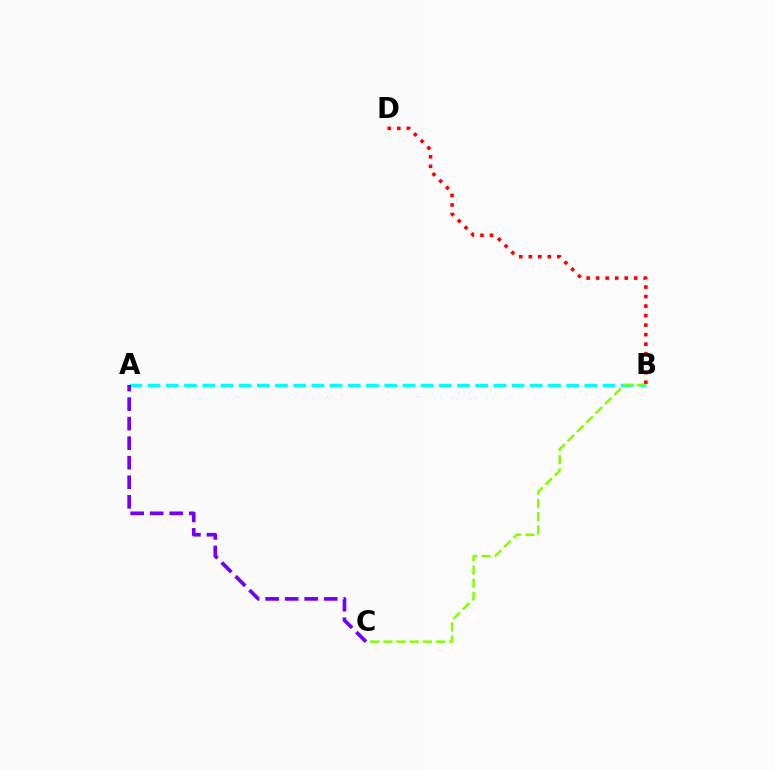{('A', 'B'): [{'color': '#00fff6', 'line_style': 'dashed', 'thickness': 2.47}], ('B', 'D'): [{'color': '#ff0000', 'line_style': 'dotted', 'thickness': 2.59}], ('B', 'C'): [{'color': '#84ff00', 'line_style': 'dashed', 'thickness': 1.79}], ('A', 'C'): [{'color': '#7200ff', 'line_style': 'dashed', 'thickness': 2.65}]}